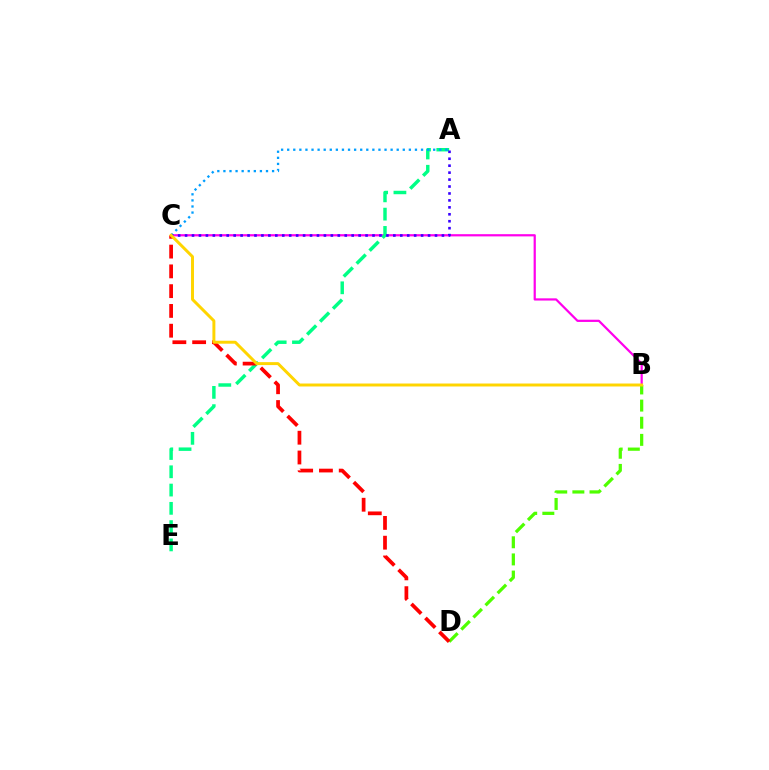{('B', 'D'): [{'color': '#4fff00', 'line_style': 'dashed', 'thickness': 2.33}], ('B', 'C'): [{'color': '#ff00ed', 'line_style': 'solid', 'thickness': 1.6}, {'color': '#ffd500', 'line_style': 'solid', 'thickness': 2.13}], ('A', 'E'): [{'color': '#00ff86', 'line_style': 'dashed', 'thickness': 2.48}], ('C', 'D'): [{'color': '#ff0000', 'line_style': 'dashed', 'thickness': 2.69}], ('A', 'C'): [{'color': '#009eff', 'line_style': 'dotted', 'thickness': 1.65}, {'color': '#3700ff', 'line_style': 'dotted', 'thickness': 1.89}]}